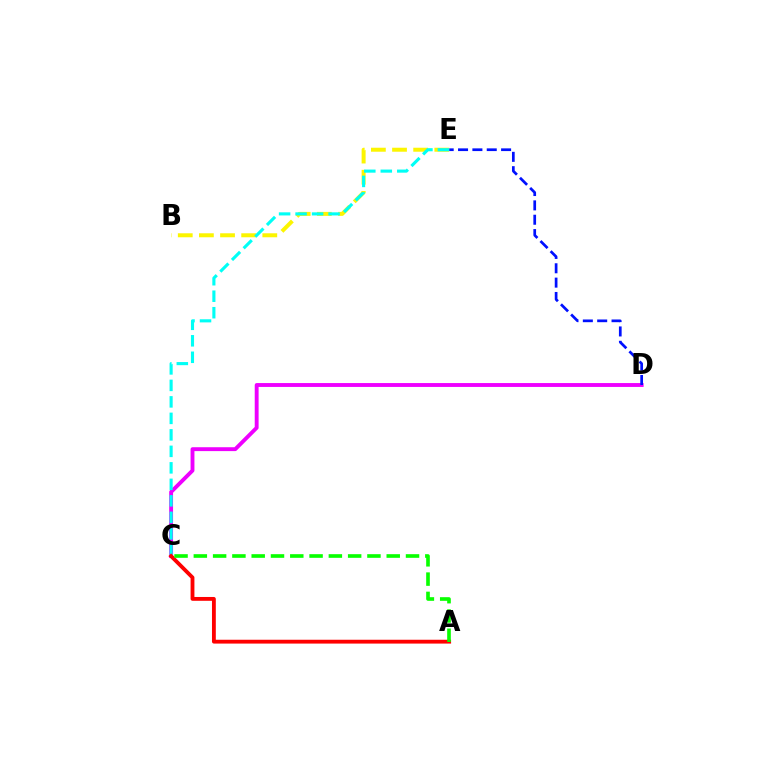{('B', 'E'): [{'color': '#fcf500', 'line_style': 'dashed', 'thickness': 2.87}], ('C', 'D'): [{'color': '#ee00ff', 'line_style': 'solid', 'thickness': 2.79}], ('D', 'E'): [{'color': '#0010ff', 'line_style': 'dashed', 'thickness': 1.95}], ('C', 'E'): [{'color': '#00fff6', 'line_style': 'dashed', 'thickness': 2.24}], ('A', 'C'): [{'color': '#ff0000', 'line_style': 'solid', 'thickness': 2.76}, {'color': '#08ff00', 'line_style': 'dashed', 'thickness': 2.62}]}